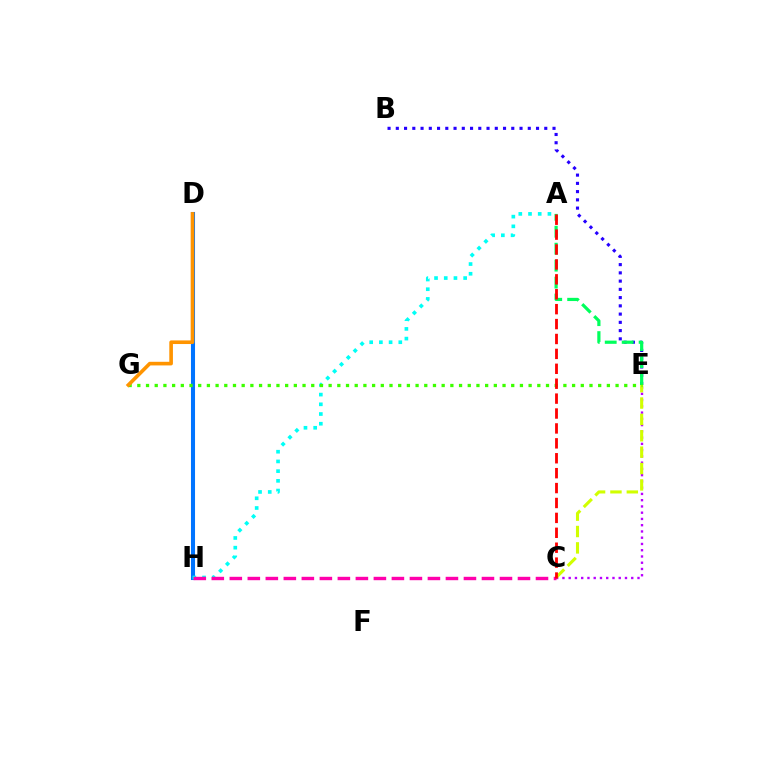{('D', 'H'): [{'color': '#0074ff', 'line_style': 'solid', 'thickness': 2.93}], ('C', 'E'): [{'color': '#b900ff', 'line_style': 'dotted', 'thickness': 1.7}, {'color': '#d1ff00', 'line_style': 'dashed', 'thickness': 2.22}], ('B', 'E'): [{'color': '#2500ff', 'line_style': 'dotted', 'thickness': 2.24}], ('A', 'H'): [{'color': '#00fff6', 'line_style': 'dotted', 'thickness': 2.64}], ('C', 'H'): [{'color': '#ff00ac', 'line_style': 'dashed', 'thickness': 2.45}], ('A', 'E'): [{'color': '#00ff5c', 'line_style': 'dashed', 'thickness': 2.3}], ('E', 'G'): [{'color': '#3dff00', 'line_style': 'dotted', 'thickness': 2.36}], ('A', 'C'): [{'color': '#ff0000', 'line_style': 'dashed', 'thickness': 2.03}], ('D', 'G'): [{'color': '#ff9400', 'line_style': 'solid', 'thickness': 2.61}]}